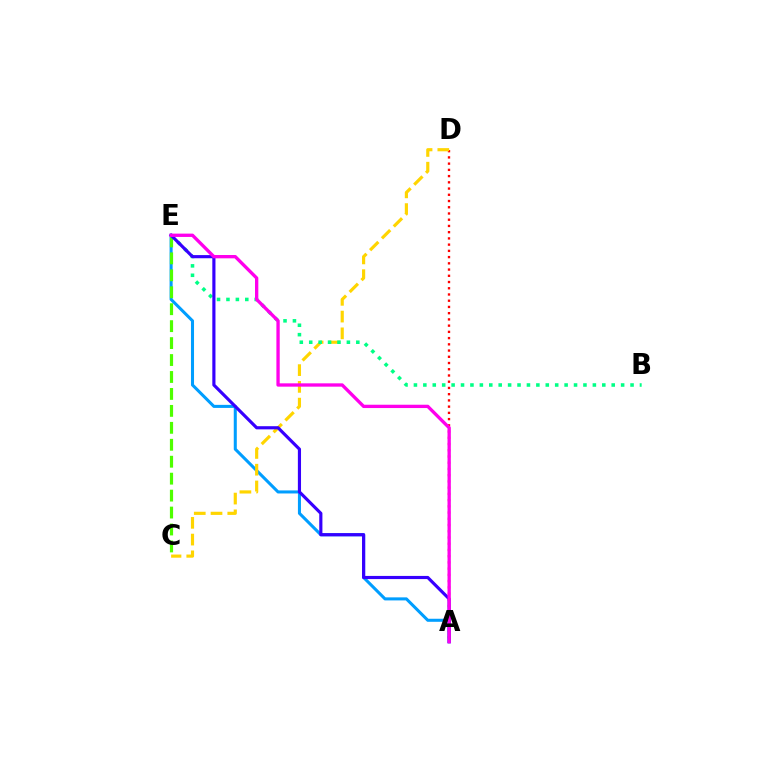{('A', 'E'): [{'color': '#009eff', 'line_style': 'solid', 'thickness': 2.19}, {'color': '#3700ff', 'line_style': 'solid', 'thickness': 2.27}, {'color': '#ff00ed', 'line_style': 'solid', 'thickness': 2.39}], ('A', 'D'): [{'color': '#ff0000', 'line_style': 'dotted', 'thickness': 1.69}], ('C', 'D'): [{'color': '#ffd500', 'line_style': 'dashed', 'thickness': 2.28}], ('C', 'E'): [{'color': '#4fff00', 'line_style': 'dashed', 'thickness': 2.3}], ('B', 'E'): [{'color': '#00ff86', 'line_style': 'dotted', 'thickness': 2.56}]}